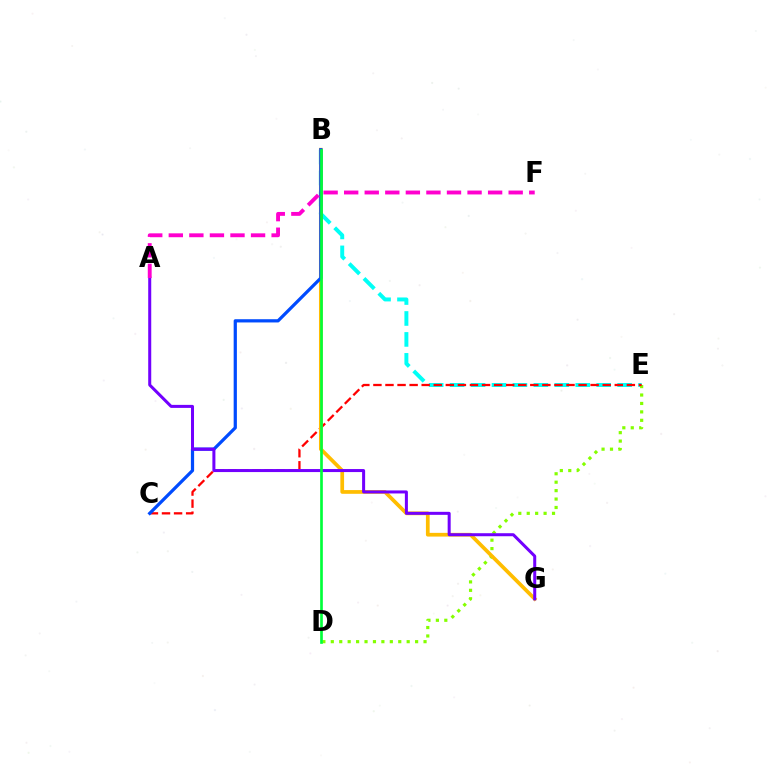{('B', 'E'): [{'color': '#00fff6', 'line_style': 'dashed', 'thickness': 2.84}], ('D', 'E'): [{'color': '#84ff00', 'line_style': 'dotted', 'thickness': 2.29}], ('C', 'E'): [{'color': '#ff0000', 'line_style': 'dashed', 'thickness': 1.64}], ('B', 'G'): [{'color': '#ffbd00', 'line_style': 'solid', 'thickness': 2.68}], ('B', 'C'): [{'color': '#004bff', 'line_style': 'solid', 'thickness': 2.32}], ('A', 'G'): [{'color': '#7200ff', 'line_style': 'solid', 'thickness': 2.18}], ('A', 'F'): [{'color': '#ff00cf', 'line_style': 'dashed', 'thickness': 2.79}], ('B', 'D'): [{'color': '#00ff39', 'line_style': 'solid', 'thickness': 1.93}]}